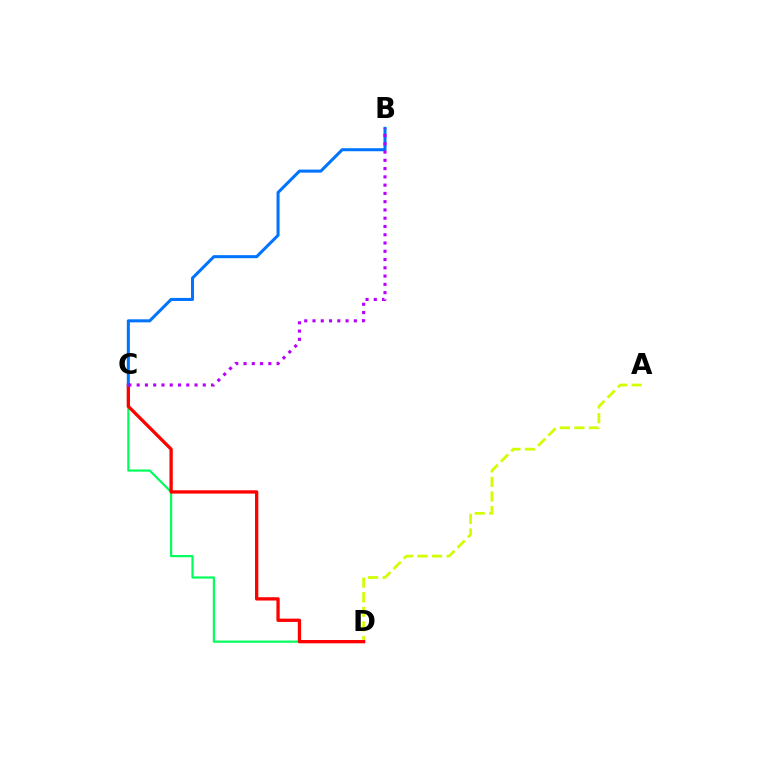{('C', 'D'): [{'color': '#00ff5c', 'line_style': 'solid', 'thickness': 1.57}, {'color': '#ff0000', 'line_style': 'solid', 'thickness': 2.38}], ('A', 'D'): [{'color': '#d1ff00', 'line_style': 'dashed', 'thickness': 1.98}], ('B', 'C'): [{'color': '#0074ff', 'line_style': 'solid', 'thickness': 2.19}, {'color': '#b900ff', 'line_style': 'dotted', 'thickness': 2.25}]}